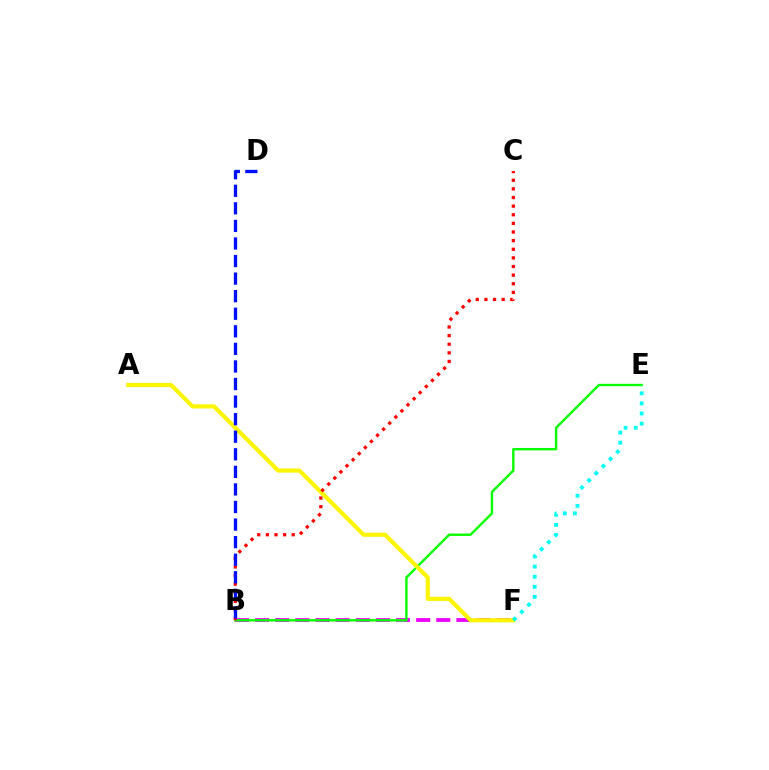{('B', 'F'): [{'color': '#ee00ff', 'line_style': 'dashed', 'thickness': 2.73}], ('B', 'E'): [{'color': '#08ff00', 'line_style': 'solid', 'thickness': 1.72}], ('A', 'F'): [{'color': '#fcf500', 'line_style': 'solid', 'thickness': 2.99}], ('B', 'C'): [{'color': '#ff0000', 'line_style': 'dotted', 'thickness': 2.34}], ('B', 'D'): [{'color': '#0010ff', 'line_style': 'dashed', 'thickness': 2.39}], ('E', 'F'): [{'color': '#00fff6', 'line_style': 'dotted', 'thickness': 2.75}]}